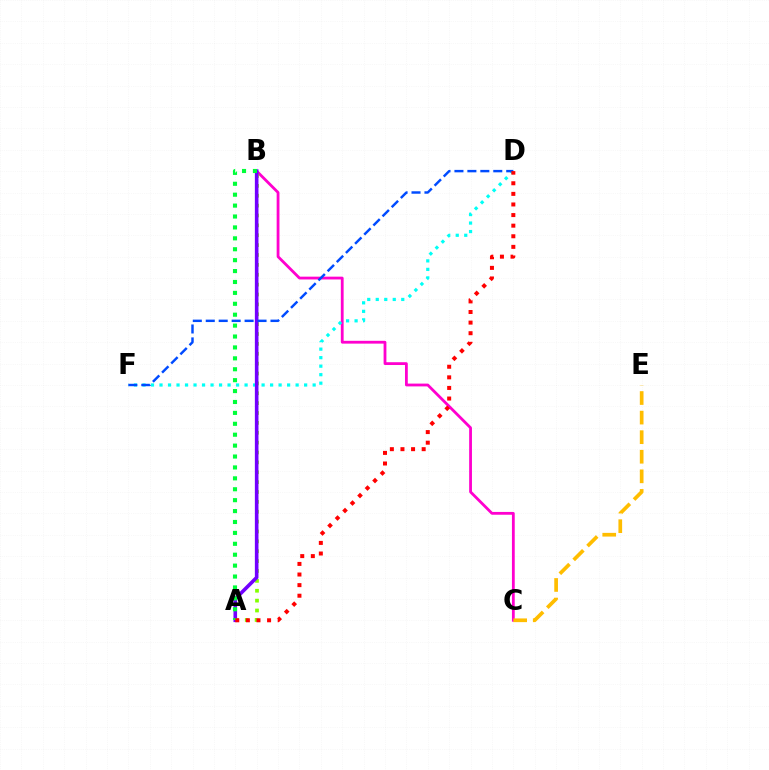{('B', 'C'): [{'color': '#ff00cf', 'line_style': 'solid', 'thickness': 2.02}], ('D', 'F'): [{'color': '#00fff6', 'line_style': 'dotted', 'thickness': 2.31}, {'color': '#004bff', 'line_style': 'dashed', 'thickness': 1.76}], ('A', 'B'): [{'color': '#84ff00', 'line_style': 'dotted', 'thickness': 2.68}, {'color': '#7200ff', 'line_style': 'solid', 'thickness': 2.6}, {'color': '#00ff39', 'line_style': 'dotted', 'thickness': 2.96}], ('C', 'E'): [{'color': '#ffbd00', 'line_style': 'dashed', 'thickness': 2.66}], ('A', 'D'): [{'color': '#ff0000', 'line_style': 'dotted', 'thickness': 2.88}]}